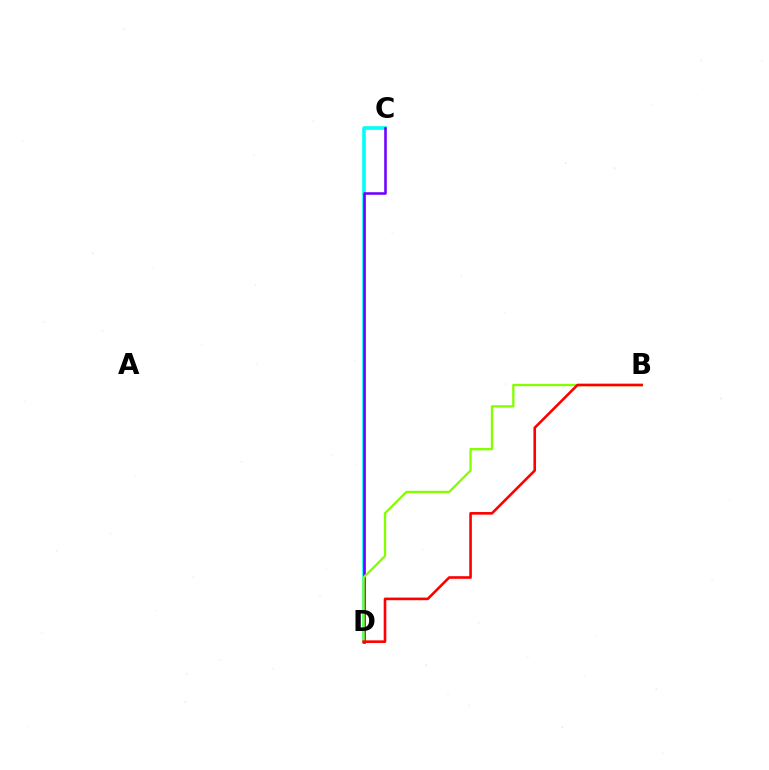{('C', 'D'): [{'color': '#00fff6', 'line_style': 'solid', 'thickness': 2.58}, {'color': '#7200ff', 'line_style': 'solid', 'thickness': 1.85}], ('B', 'D'): [{'color': '#84ff00', 'line_style': 'solid', 'thickness': 1.67}, {'color': '#ff0000', 'line_style': 'solid', 'thickness': 1.89}]}